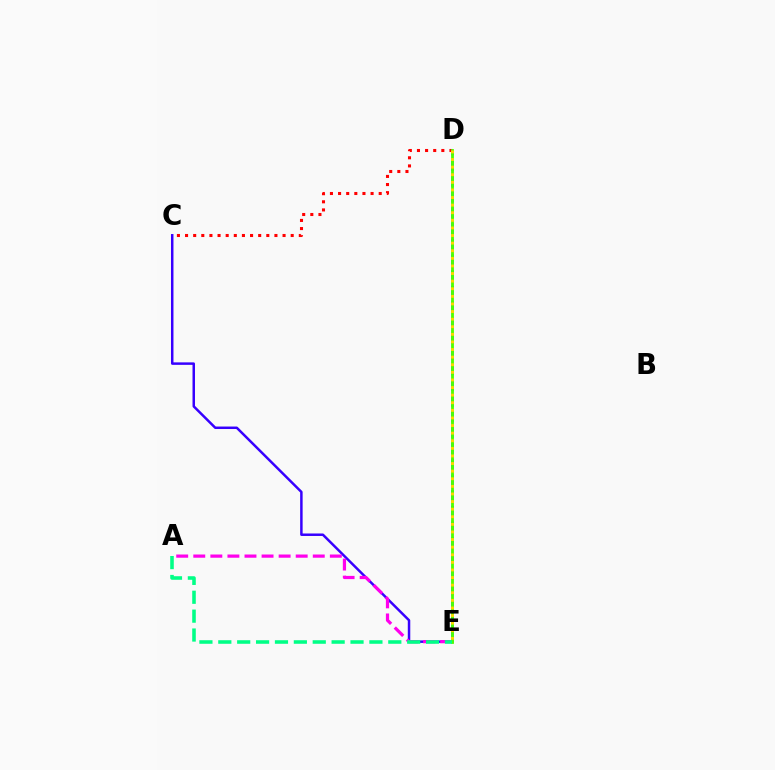{('D', 'E'): [{'color': '#009eff', 'line_style': 'dashed', 'thickness': 2.13}, {'color': '#4fff00', 'line_style': 'solid', 'thickness': 2.02}, {'color': '#ffd500', 'line_style': 'dotted', 'thickness': 2.07}], ('C', 'D'): [{'color': '#ff0000', 'line_style': 'dotted', 'thickness': 2.21}], ('C', 'E'): [{'color': '#3700ff', 'line_style': 'solid', 'thickness': 1.79}], ('A', 'E'): [{'color': '#ff00ed', 'line_style': 'dashed', 'thickness': 2.32}, {'color': '#00ff86', 'line_style': 'dashed', 'thickness': 2.57}]}